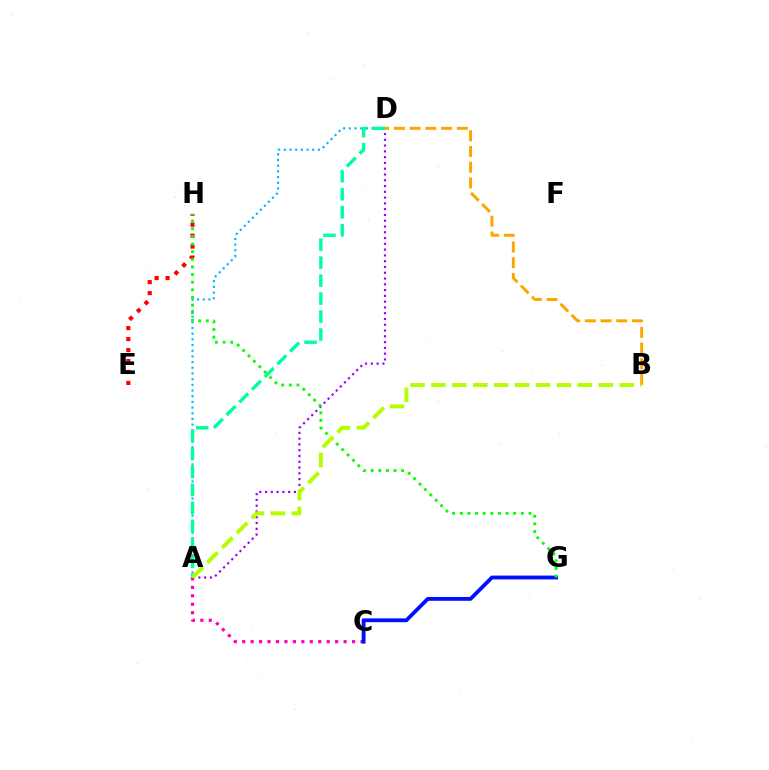{('A', 'D'): [{'color': '#00b5ff', 'line_style': 'dotted', 'thickness': 1.54}, {'color': '#9b00ff', 'line_style': 'dotted', 'thickness': 1.57}, {'color': '#00ff9d', 'line_style': 'dashed', 'thickness': 2.44}], ('A', 'C'): [{'color': '#ff00bd', 'line_style': 'dotted', 'thickness': 2.3}], ('E', 'H'): [{'color': '#ff0000', 'line_style': 'dotted', 'thickness': 2.98}], ('B', 'D'): [{'color': '#ffa500', 'line_style': 'dashed', 'thickness': 2.14}], ('C', 'G'): [{'color': '#0010ff', 'line_style': 'solid', 'thickness': 2.75}], ('G', 'H'): [{'color': '#08ff00', 'line_style': 'dotted', 'thickness': 2.07}], ('A', 'B'): [{'color': '#b3ff00', 'line_style': 'dashed', 'thickness': 2.84}]}